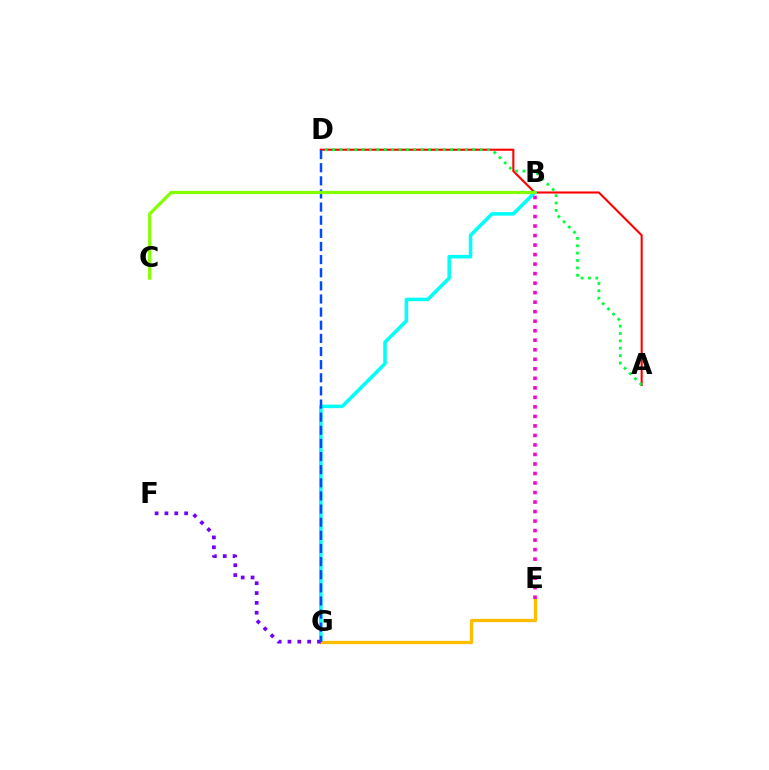{('A', 'D'): [{'color': '#ff0000', 'line_style': 'solid', 'thickness': 1.51}, {'color': '#00ff39', 'line_style': 'dotted', 'thickness': 2.0}], ('B', 'G'): [{'color': '#00fff6', 'line_style': 'solid', 'thickness': 2.55}], ('E', 'G'): [{'color': '#ffbd00', 'line_style': 'solid', 'thickness': 2.36}], ('F', 'G'): [{'color': '#7200ff', 'line_style': 'dotted', 'thickness': 2.67}], ('D', 'G'): [{'color': '#004bff', 'line_style': 'dashed', 'thickness': 1.78}], ('B', 'E'): [{'color': '#ff00cf', 'line_style': 'dotted', 'thickness': 2.59}], ('B', 'C'): [{'color': '#84ff00', 'line_style': 'solid', 'thickness': 2.33}]}